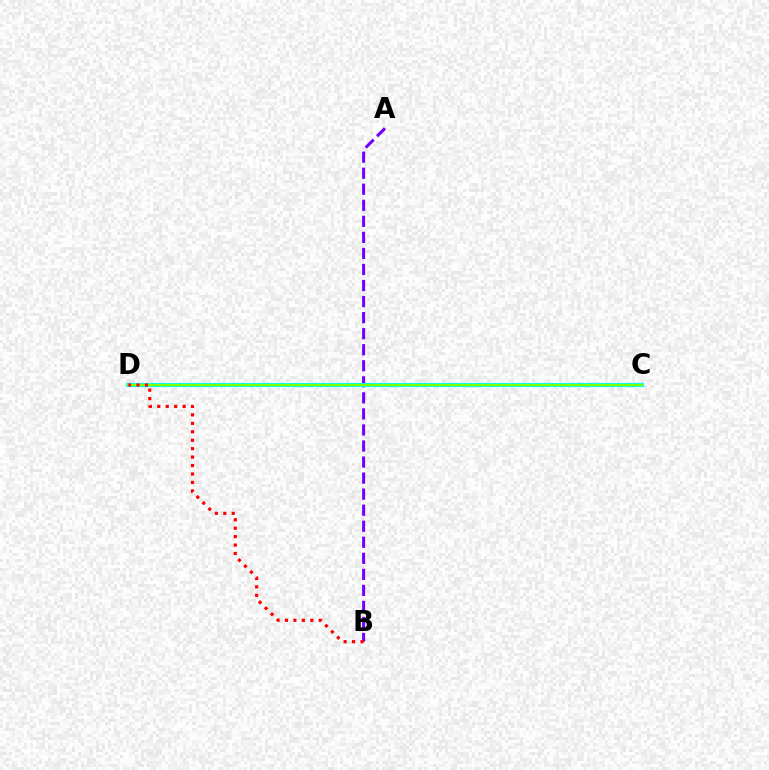{('A', 'B'): [{'color': '#7200ff', 'line_style': 'dashed', 'thickness': 2.18}], ('C', 'D'): [{'color': '#00fff6', 'line_style': 'solid', 'thickness': 2.98}, {'color': '#84ff00', 'line_style': 'solid', 'thickness': 1.52}], ('B', 'D'): [{'color': '#ff0000', 'line_style': 'dotted', 'thickness': 2.29}]}